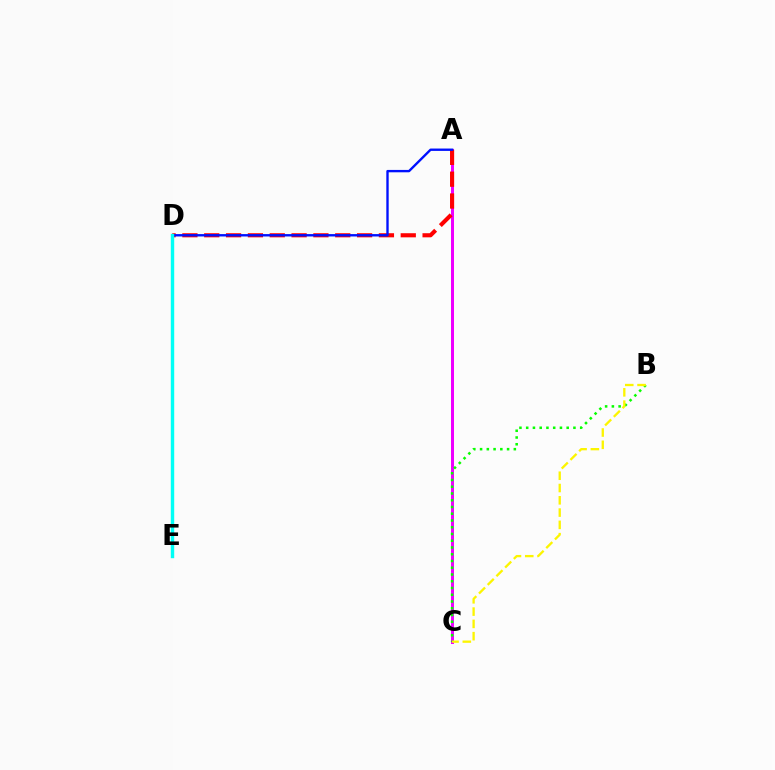{('A', 'C'): [{'color': '#ee00ff', 'line_style': 'solid', 'thickness': 2.16}], ('B', 'C'): [{'color': '#08ff00', 'line_style': 'dotted', 'thickness': 1.83}, {'color': '#fcf500', 'line_style': 'dashed', 'thickness': 1.67}], ('A', 'D'): [{'color': '#ff0000', 'line_style': 'dashed', 'thickness': 2.97}, {'color': '#0010ff', 'line_style': 'solid', 'thickness': 1.71}], ('D', 'E'): [{'color': '#00fff6', 'line_style': 'solid', 'thickness': 2.45}]}